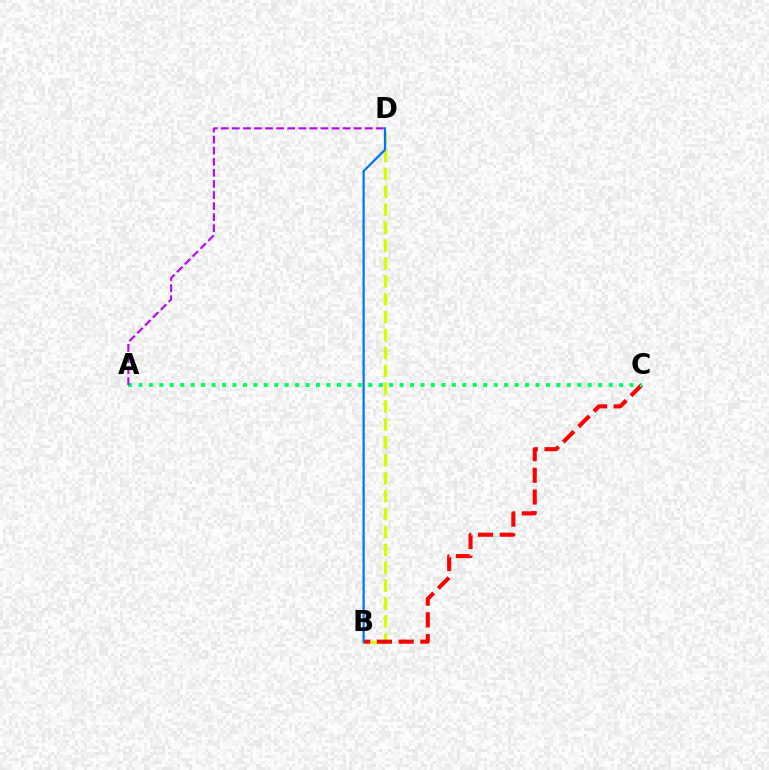{('B', 'D'): [{'color': '#d1ff00', 'line_style': 'dashed', 'thickness': 2.43}, {'color': '#0074ff', 'line_style': 'solid', 'thickness': 1.61}], ('B', 'C'): [{'color': '#ff0000', 'line_style': 'dashed', 'thickness': 2.95}], ('A', 'C'): [{'color': '#00ff5c', 'line_style': 'dotted', 'thickness': 2.84}], ('A', 'D'): [{'color': '#b900ff', 'line_style': 'dashed', 'thickness': 1.5}]}